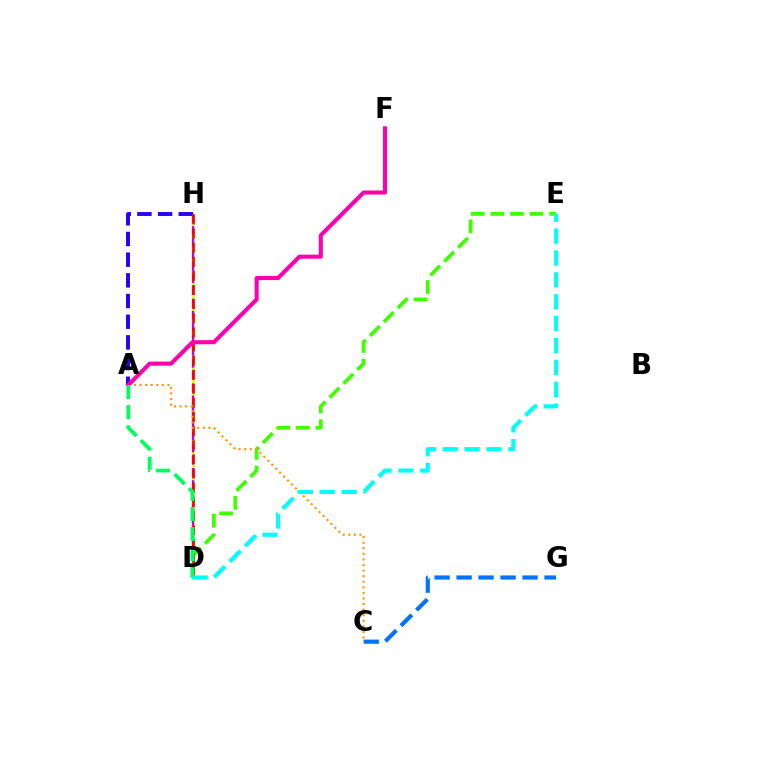{('D', 'H'): [{'color': '#d1ff00', 'line_style': 'solid', 'thickness': 1.86}, {'color': '#b900ff', 'line_style': 'dashed', 'thickness': 1.64}, {'color': '#ff0000', 'line_style': 'dashed', 'thickness': 1.92}], ('A', 'H'): [{'color': '#2500ff', 'line_style': 'dashed', 'thickness': 2.81}], ('D', 'E'): [{'color': '#3dff00', 'line_style': 'dashed', 'thickness': 2.66}, {'color': '#00fff6', 'line_style': 'dashed', 'thickness': 2.97}], ('A', 'C'): [{'color': '#ff9400', 'line_style': 'dotted', 'thickness': 1.52}], ('A', 'F'): [{'color': '#ff00ac', 'line_style': 'solid', 'thickness': 2.93}], ('C', 'G'): [{'color': '#0074ff', 'line_style': 'dashed', 'thickness': 2.99}], ('A', 'D'): [{'color': '#00ff5c', 'line_style': 'dashed', 'thickness': 2.74}]}